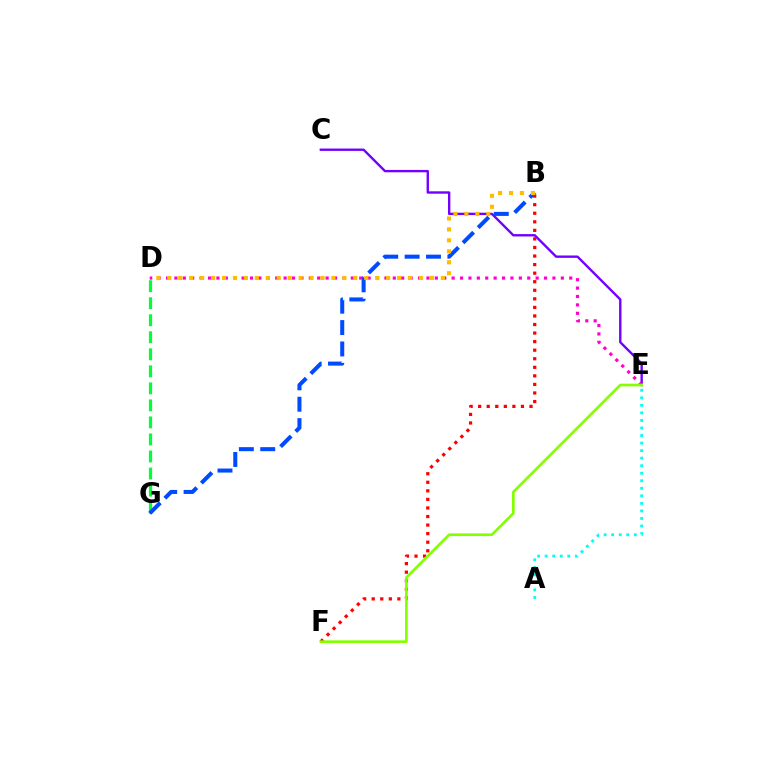{('B', 'F'): [{'color': '#ff0000', 'line_style': 'dotted', 'thickness': 2.33}], ('C', 'E'): [{'color': '#7200ff', 'line_style': 'solid', 'thickness': 1.71}], ('D', 'G'): [{'color': '#00ff39', 'line_style': 'dashed', 'thickness': 2.31}], ('A', 'E'): [{'color': '#00fff6', 'line_style': 'dotted', 'thickness': 2.05}], ('B', 'G'): [{'color': '#004bff', 'line_style': 'dashed', 'thickness': 2.9}], ('D', 'E'): [{'color': '#ff00cf', 'line_style': 'dotted', 'thickness': 2.28}], ('E', 'F'): [{'color': '#84ff00', 'line_style': 'solid', 'thickness': 1.92}], ('B', 'D'): [{'color': '#ffbd00', 'line_style': 'dotted', 'thickness': 2.97}]}